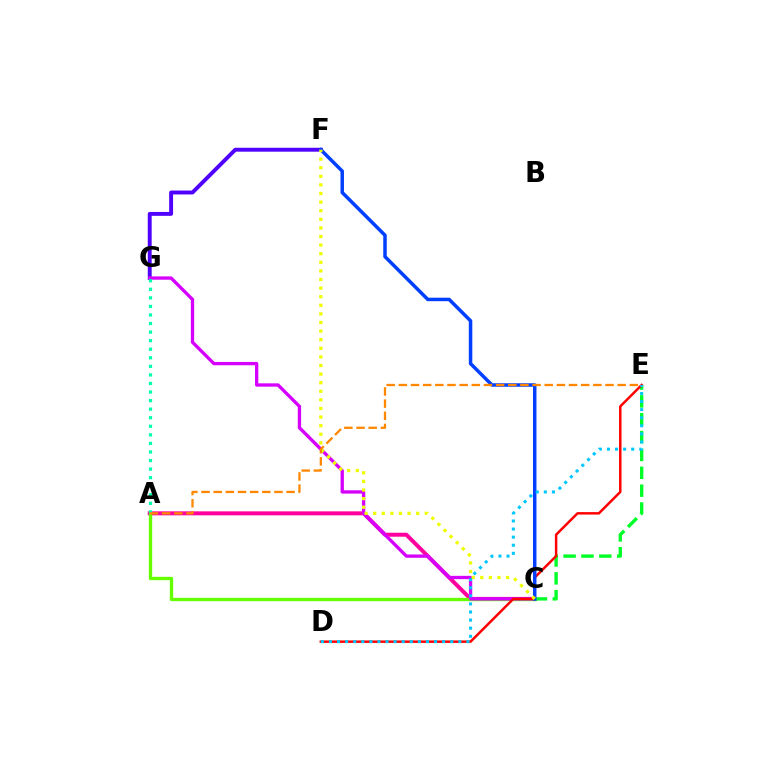{('F', 'G'): [{'color': '#4f00ff', 'line_style': 'solid', 'thickness': 2.81}], ('A', 'C'): [{'color': '#ff00a0', 'line_style': 'solid', 'thickness': 2.86}, {'color': '#66ff00', 'line_style': 'solid', 'thickness': 2.41}], ('C', 'G'): [{'color': '#d600ff', 'line_style': 'solid', 'thickness': 2.39}], ('C', 'E'): [{'color': '#00ff27', 'line_style': 'dashed', 'thickness': 2.43}], ('D', 'E'): [{'color': '#ff0000', 'line_style': 'solid', 'thickness': 1.78}, {'color': '#00c7ff', 'line_style': 'dotted', 'thickness': 2.2}], ('C', 'F'): [{'color': '#003fff', 'line_style': 'solid', 'thickness': 2.51}, {'color': '#eeff00', 'line_style': 'dotted', 'thickness': 2.34}], ('A', 'G'): [{'color': '#00ffaf', 'line_style': 'dotted', 'thickness': 2.33}], ('A', 'E'): [{'color': '#ff8800', 'line_style': 'dashed', 'thickness': 1.65}]}